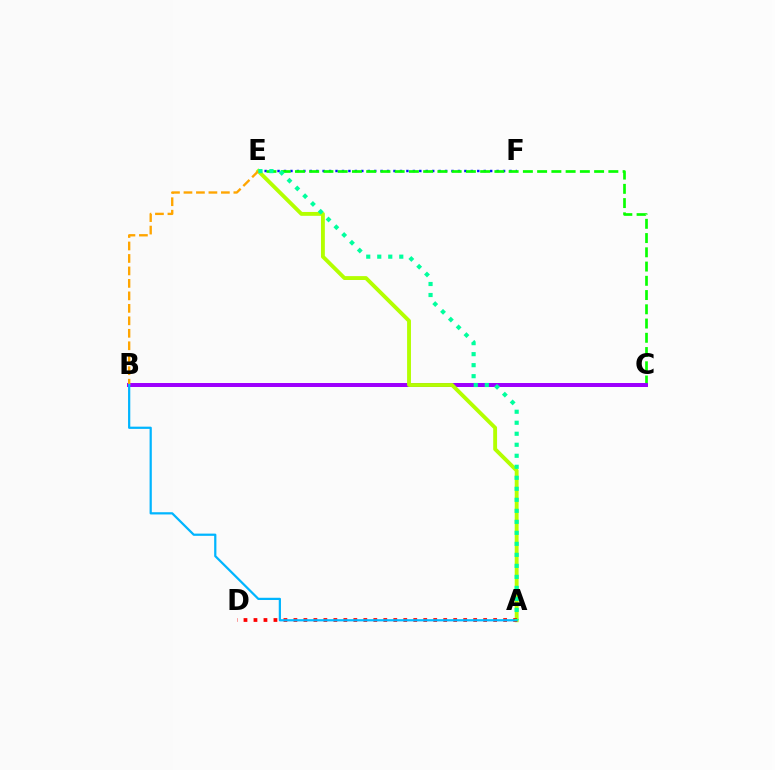{('E', 'F'): [{'color': '#0010ff', 'line_style': 'dotted', 'thickness': 1.75}], ('B', 'C'): [{'color': '#ff00bd', 'line_style': 'solid', 'thickness': 2.82}, {'color': '#9b00ff', 'line_style': 'solid', 'thickness': 2.8}], ('C', 'E'): [{'color': '#08ff00', 'line_style': 'dashed', 'thickness': 1.94}], ('A', 'E'): [{'color': '#b3ff00', 'line_style': 'solid', 'thickness': 2.79}, {'color': '#00ff9d', 'line_style': 'dotted', 'thickness': 2.99}], ('A', 'D'): [{'color': '#ff0000', 'line_style': 'dotted', 'thickness': 2.71}], ('B', 'E'): [{'color': '#ffa500', 'line_style': 'dashed', 'thickness': 1.69}], ('A', 'B'): [{'color': '#00b5ff', 'line_style': 'solid', 'thickness': 1.61}]}